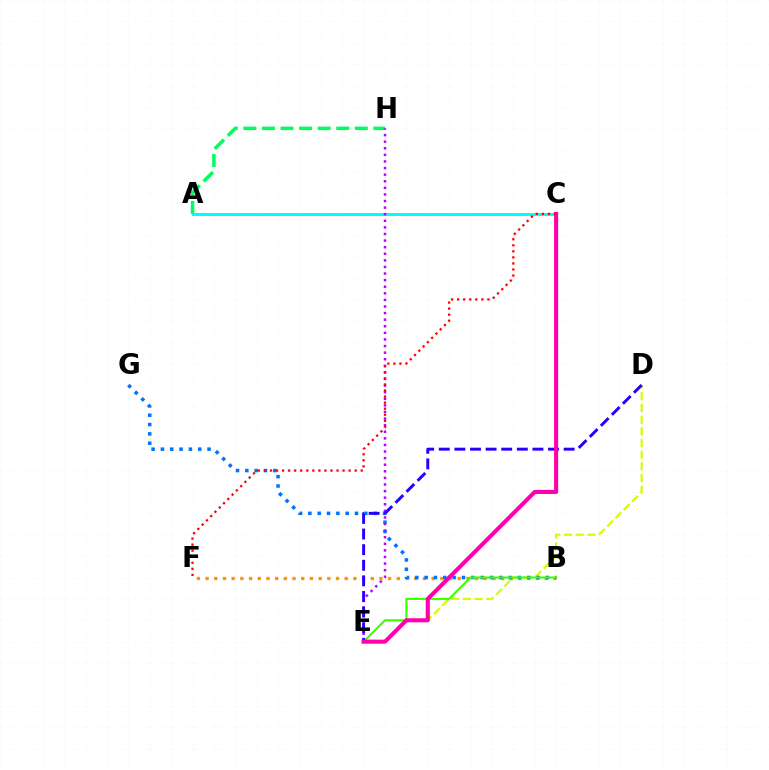{('D', 'E'): [{'color': '#d1ff00', 'line_style': 'dashed', 'thickness': 1.59}, {'color': '#2500ff', 'line_style': 'dashed', 'thickness': 2.12}], ('B', 'F'): [{'color': '#ff9400', 'line_style': 'dotted', 'thickness': 2.36}], ('A', 'C'): [{'color': '#00fff6', 'line_style': 'solid', 'thickness': 2.15}], ('A', 'H'): [{'color': '#00ff5c', 'line_style': 'dashed', 'thickness': 2.52}], ('B', 'G'): [{'color': '#0074ff', 'line_style': 'dotted', 'thickness': 2.53}], ('E', 'H'): [{'color': '#b900ff', 'line_style': 'dotted', 'thickness': 1.79}], ('B', 'E'): [{'color': '#3dff00', 'line_style': 'solid', 'thickness': 1.5}], ('C', 'E'): [{'color': '#ff00ac', 'line_style': 'solid', 'thickness': 2.94}], ('C', 'F'): [{'color': '#ff0000', 'line_style': 'dotted', 'thickness': 1.64}]}